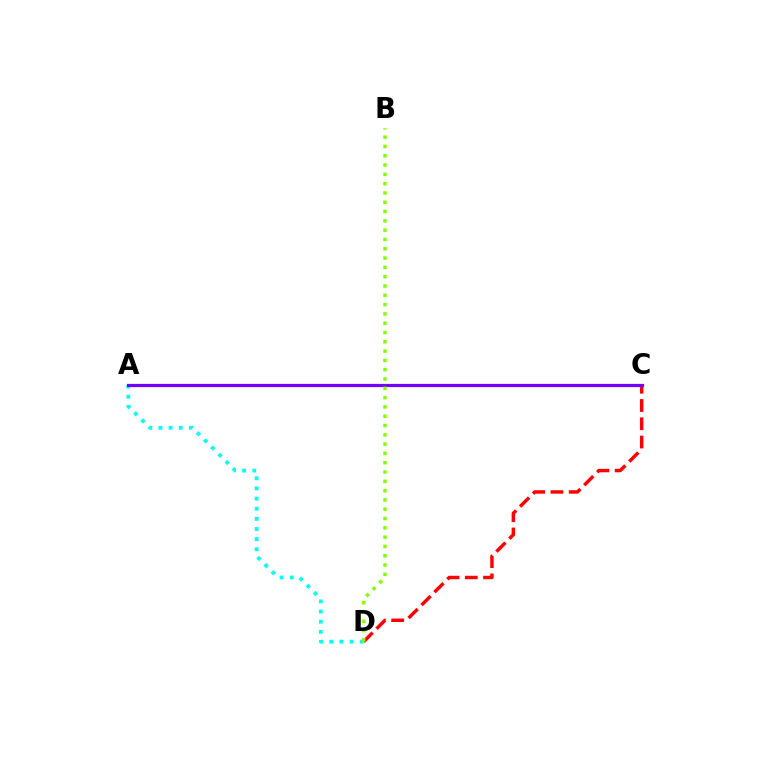{('C', 'D'): [{'color': '#ff0000', 'line_style': 'dashed', 'thickness': 2.48}], ('A', 'D'): [{'color': '#00fff6', 'line_style': 'dotted', 'thickness': 2.75}], ('A', 'C'): [{'color': '#7200ff', 'line_style': 'solid', 'thickness': 2.32}], ('B', 'D'): [{'color': '#84ff00', 'line_style': 'dotted', 'thickness': 2.53}]}